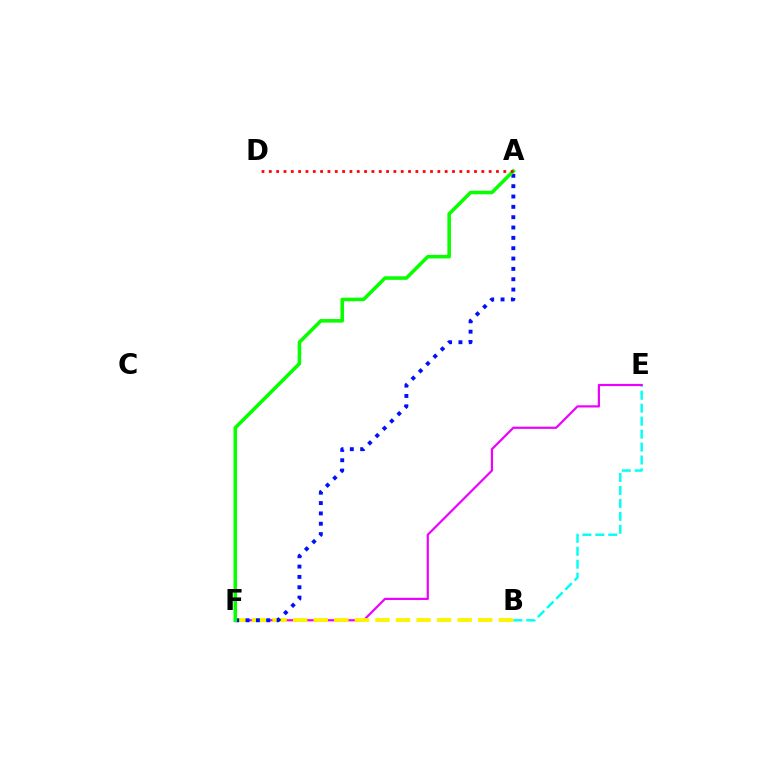{('B', 'E'): [{'color': '#00fff6', 'line_style': 'dashed', 'thickness': 1.76}], ('E', 'F'): [{'color': '#ee00ff', 'line_style': 'solid', 'thickness': 1.58}], ('B', 'F'): [{'color': '#fcf500', 'line_style': 'dashed', 'thickness': 2.79}], ('A', 'F'): [{'color': '#0010ff', 'line_style': 'dotted', 'thickness': 2.81}, {'color': '#08ff00', 'line_style': 'solid', 'thickness': 2.56}], ('A', 'D'): [{'color': '#ff0000', 'line_style': 'dotted', 'thickness': 1.99}]}